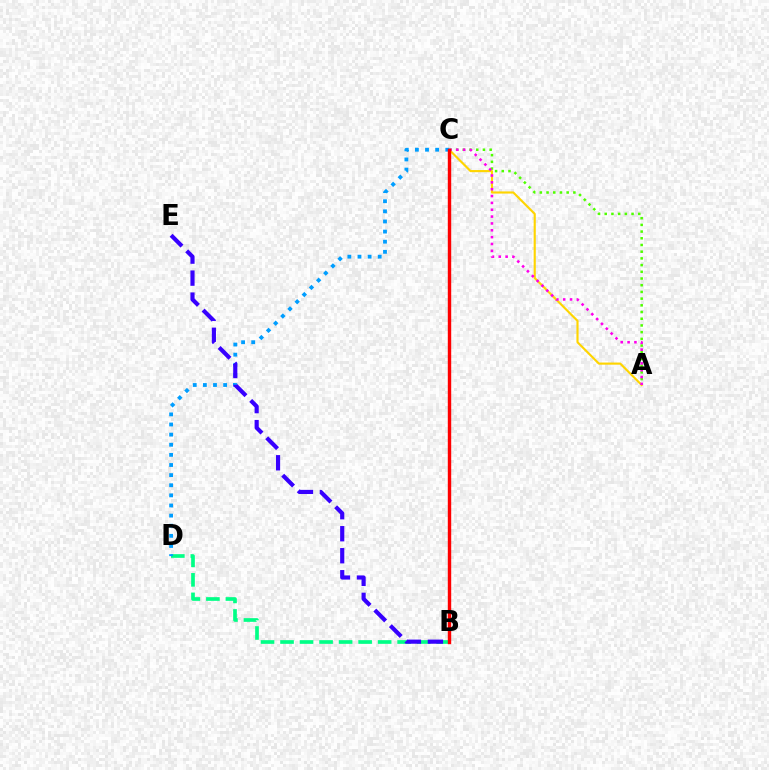{('A', 'C'): [{'color': '#ffd500', 'line_style': 'solid', 'thickness': 1.54}, {'color': '#4fff00', 'line_style': 'dotted', 'thickness': 1.82}, {'color': '#ff00ed', 'line_style': 'dotted', 'thickness': 1.86}], ('B', 'D'): [{'color': '#00ff86', 'line_style': 'dashed', 'thickness': 2.65}], ('C', 'D'): [{'color': '#009eff', 'line_style': 'dotted', 'thickness': 2.75}], ('B', 'C'): [{'color': '#ff0000', 'line_style': 'solid', 'thickness': 2.45}], ('B', 'E'): [{'color': '#3700ff', 'line_style': 'dashed', 'thickness': 2.99}]}